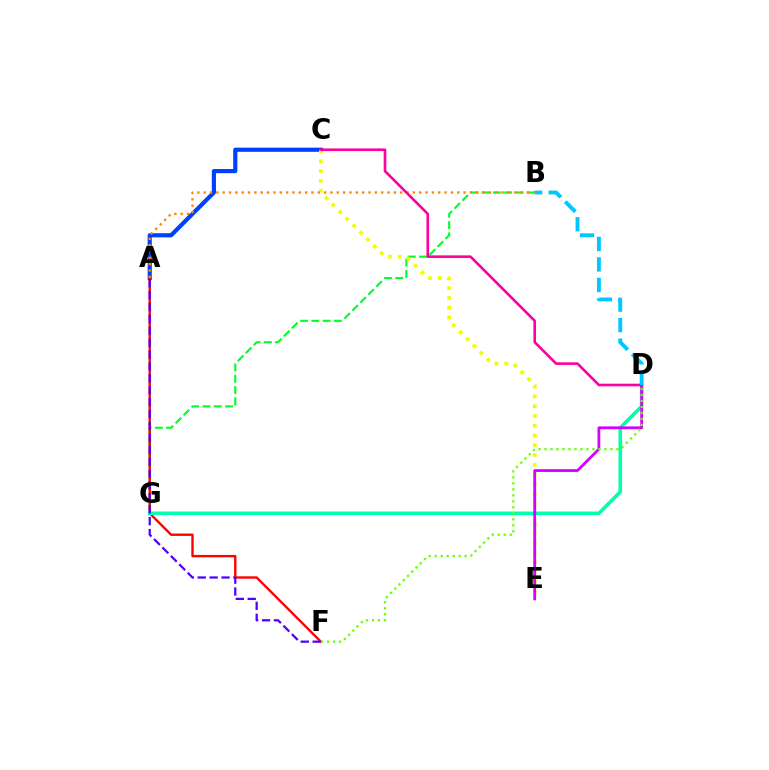{('A', 'C'): [{'color': '#003fff', 'line_style': 'solid', 'thickness': 2.99}], ('B', 'G'): [{'color': '#00ff27', 'line_style': 'dashed', 'thickness': 1.53}], ('A', 'F'): [{'color': '#ff0000', 'line_style': 'solid', 'thickness': 1.71}, {'color': '#4f00ff', 'line_style': 'dashed', 'thickness': 1.62}], ('C', 'E'): [{'color': '#eeff00', 'line_style': 'dotted', 'thickness': 2.65}], ('D', 'G'): [{'color': '#00ffaf', 'line_style': 'solid', 'thickness': 2.59}], ('D', 'E'): [{'color': '#d600ff', 'line_style': 'solid', 'thickness': 2.01}], ('A', 'B'): [{'color': '#ff8800', 'line_style': 'dotted', 'thickness': 1.72}], ('C', 'D'): [{'color': '#ff00a0', 'line_style': 'solid', 'thickness': 1.89}], ('D', 'F'): [{'color': '#66ff00', 'line_style': 'dotted', 'thickness': 1.63}], ('B', 'D'): [{'color': '#00c7ff', 'line_style': 'dashed', 'thickness': 2.79}]}